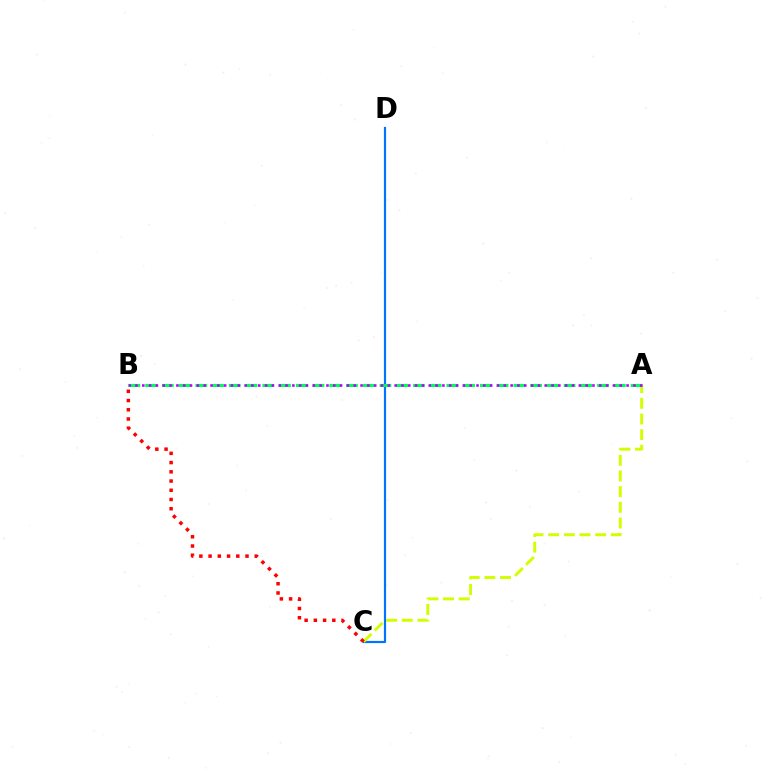{('C', 'D'): [{'color': '#0074ff', 'line_style': 'solid', 'thickness': 1.57}], ('A', 'C'): [{'color': '#d1ff00', 'line_style': 'dashed', 'thickness': 2.13}], ('A', 'B'): [{'color': '#00ff5c', 'line_style': 'dashed', 'thickness': 2.27}, {'color': '#b900ff', 'line_style': 'dotted', 'thickness': 1.85}], ('B', 'C'): [{'color': '#ff0000', 'line_style': 'dotted', 'thickness': 2.51}]}